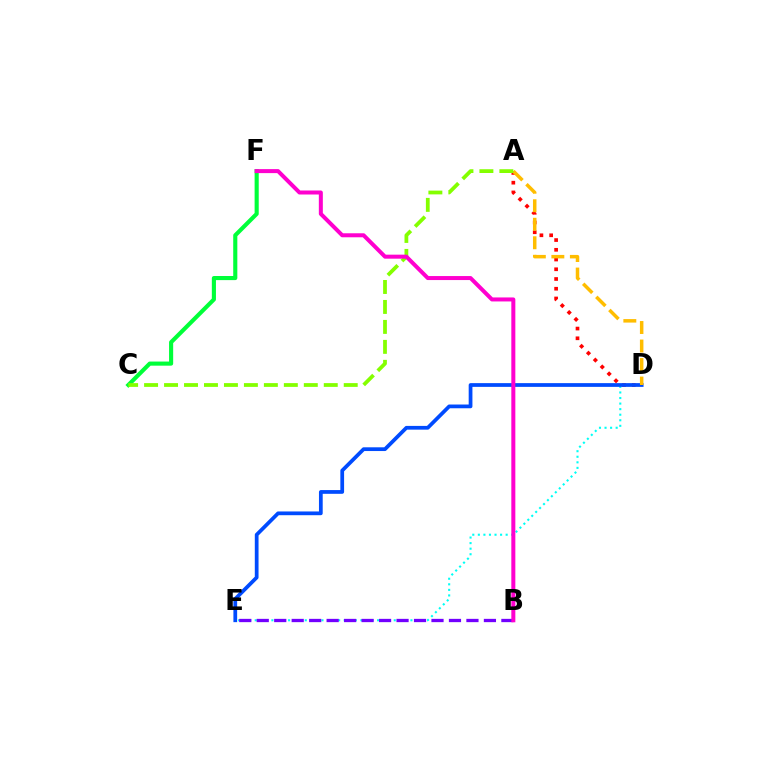{('D', 'E'): [{'color': '#00fff6', 'line_style': 'dotted', 'thickness': 1.51}, {'color': '#004bff', 'line_style': 'solid', 'thickness': 2.69}], ('A', 'D'): [{'color': '#ff0000', 'line_style': 'dotted', 'thickness': 2.65}, {'color': '#ffbd00', 'line_style': 'dashed', 'thickness': 2.52}], ('C', 'F'): [{'color': '#00ff39', 'line_style': 'solid', 'thickness': 2.96}], ('A', 'C'): [{'color': '#84ff00', 'line_style': 'dashed', 'thickness': 2.71}], ('B', 'E'): [{'color': '#7200ff', 'line_style': 'dashed', 'thickness': 2.37}], ('B', 'F'): [{'color': '#ff00cf', 'line_style': 'solid', 'thickness': 2.89}]}